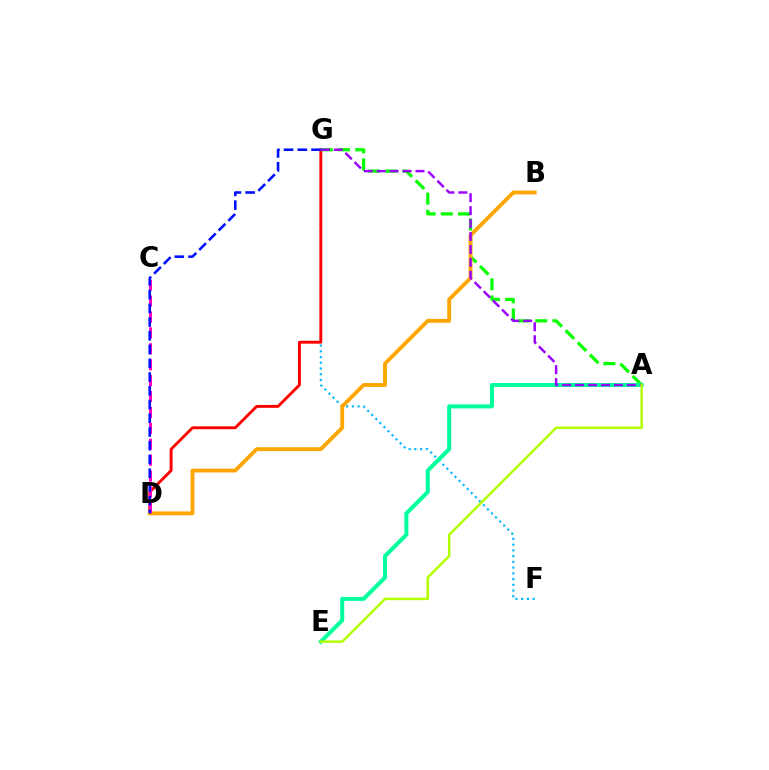{('F', 'G'): [{'color': '#00b5ff', 'line_style': 'dotted', 'thickness': 1.56}], ('D', 'G'): [{'color': '#ff0000', 'line_style': 'solid', 'thickness': 2.07}, {'color': '#0010ff', 'line_style': 'dashed', 'thickness': 1.87}], ('A', 'G'): [{'color': '#08ff00', 'line_style': 'dashed', 'thickness': 2.33}, {'color': '#9b00ff', 'line_style': 'dashed', 'thickness': 1.76}], ('B', 'D'): [{'color': '#ffa500', 'line_style': 'solid', 'thickness': 2.77}], ('C', 'D'): [{'color': '#ff00bd', 'line_style': 'dashed', 'thickness': 2.16}], ('A', 'E'): [{'color': '#00ff9d', 'line_style': 'solid', 'thickness': 2.9}, {'color': '#b3ff00', 'line_style': 'solid', 'thickness': 1.79}]}